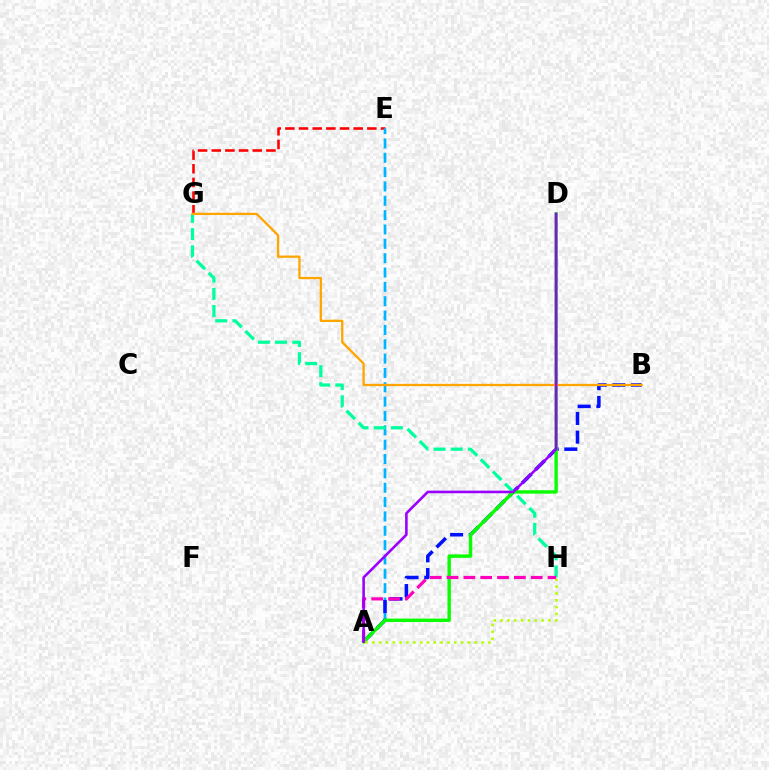{('E', 'G'): [{'color': '#ff0000', 'line_style': 'dashed', 'thickness': 1.86}], ('A', 'E'): [{'color': '#00b5ff', 'line_style': 'dashed', 'thickness': 1.95}], ('A', 'B'): [{'color': '#0010ff', 'line_style': 'dashed', 'thickness': 2.54}], ('A', 'D'): [{'color': '#08ff00', 'line_style': 'solid', 'thickness': 2.44}, {'color': '#9b00ff', 'line_style': 'solid', 'thickness': 1.87}], ('A', 'H'): [{'color': '#b3ff00', 'line_style': 'dotted', 'thickness': 1.86}, {'color': '#ff00bd', 'line_style': 'dashed', 'thickness': 2.29}], ('G', 'H'): [{'color': '#00ff9d', 'line_style': 'dashed', 'thickness': 2.33}], ('B', 'G'): [{'color': '#ffa500', 'line_style': 'solid', 'thickness': 1.65}]}